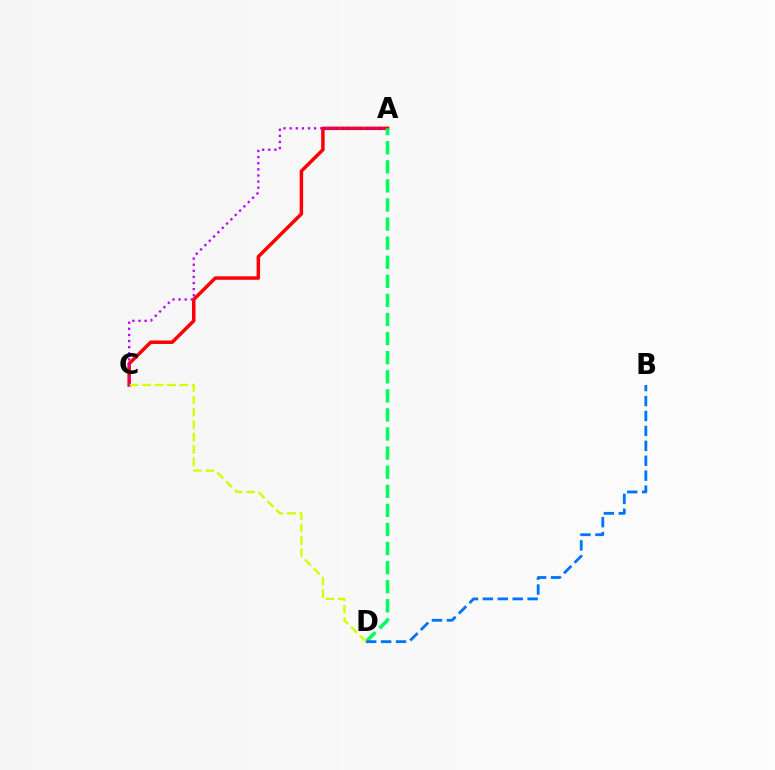{('A', 'C'): [{'color': '#ff0000', 'line_style': 'solid', 'thickness': 2.5}, {'color': '#b900ff', 'line_style': 'dotted', 'thickness': 1.66}], ('A', 'D'): [{'color': '#00ff5c', 'line_style': 'dashed', 'thickness': 2.59}], ('B', 'D'): [{'color': '#0074ff', 'line_style': 'dashed', 'thickness': 2.03}], ('C', 'D'): [{'color': '#d1ff00', 'line_style': 'dashed', 'thickness': 1.68}]}